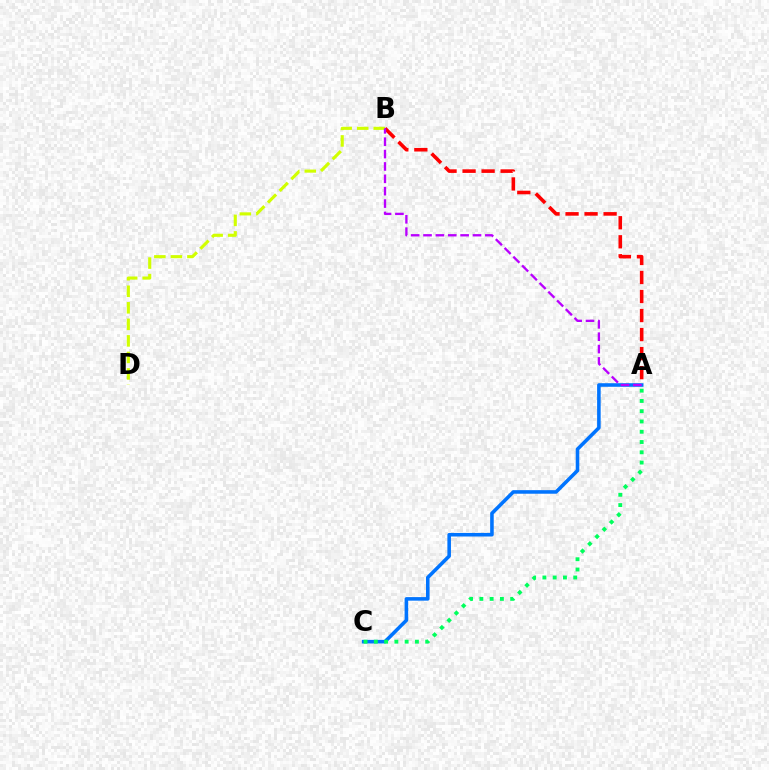{('A', 'C'): [{'color': '#0074ff', 'line_style': 'solid', 'thickness': 2.57}, {'color': '#00ff5c', 'line_style': 'dotted', 'thickness': 2.79}], ('A', 'B'): [{'color': '#ff0000', 'line_style': 'dashed', 'thickness': 2.59}, {'color': '#b900ff', 'line_style': 'dashed', 'thickness': 1.68}], ('B', 'D'): [{'color': '#d1ff00', 'line_style': 'dashed', 'thickness': 2.25}]}